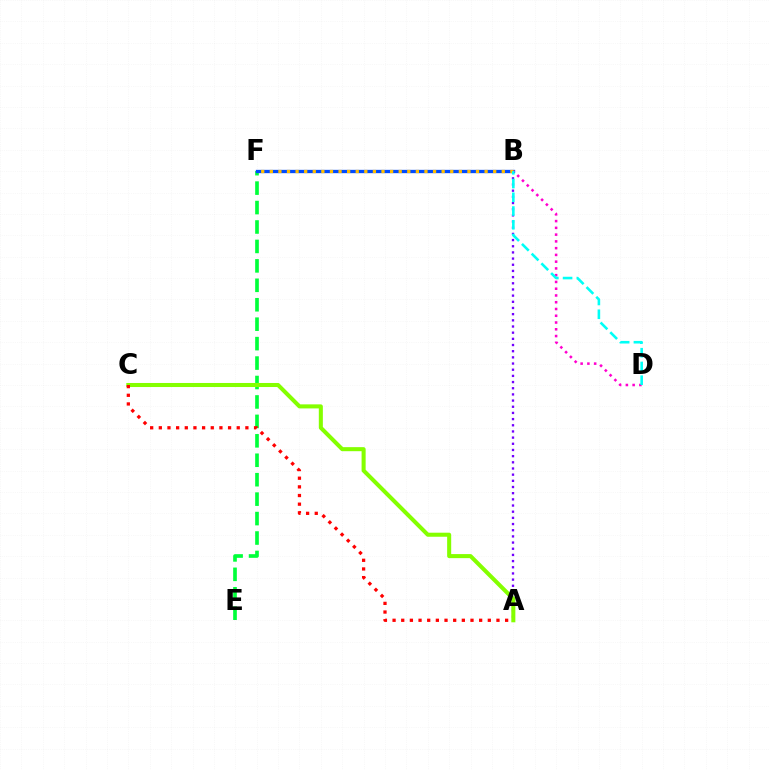{('E', 'F'): [{'color': '#00ff39', 'line_style': 'dashed', 'thickness': 2.64}], ('B', 'F'): [{'color': '#004bff', 'line_style': 'solid', 'thickness': 2.39}, {'color': '#ffbd00', 'line_style': 'dotted', 'thickness': 2.33}], ('B', 'D'): [{'color': '#ff00cf', 'line_style': 'dotted', 'thickness': 1.84}, {'color': '#00fff6', 'line_style': 'dashed', 'thickness': 1.87}], ('A', 'B'): [{'color': '#7200ff', 'line_style': 'dotted', 'thickness': 1.68}], ('A', 'C'): [{'color': '#84ff00', 'line_style': 'solid', 'thickness': 2.91}, {'color': '#ff0000', 'line_style': 'dotted', 'thickness': 2.35}]}